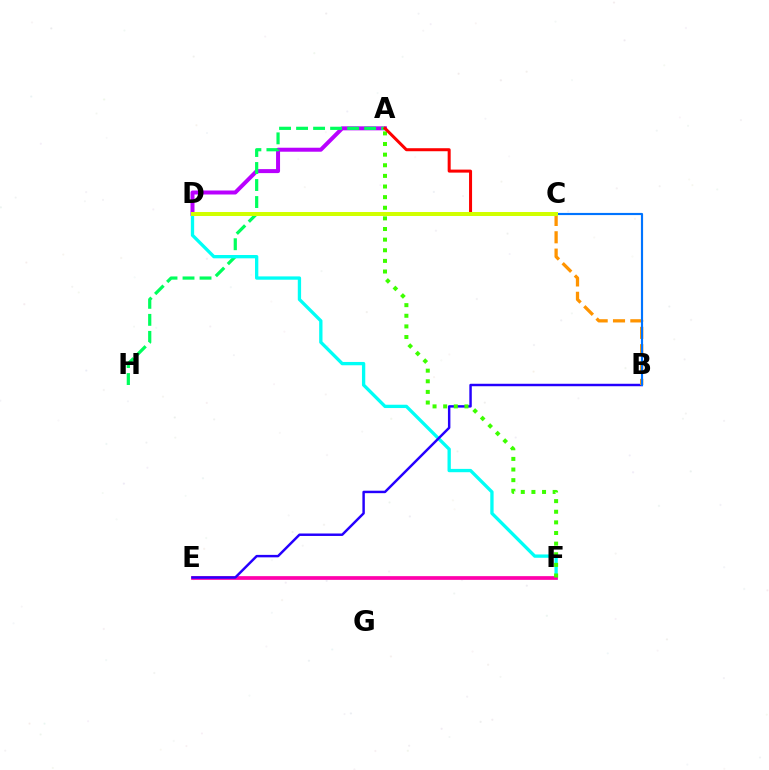{('A', 'D'): [{'color': '#b900ff', 'line_style': 'solid', 'thickness': 2.87}], ('A', 'H'): [{'color': '#00ff5c', 'line_style': 'dashed', 'thickness': 2.31}], ('D', 'F'): [{'color': '#00fff6', 'line_style': 'solid', 'thickness': 2.39}], ('E', 'F'): [{'color': '#ff00ac', 'line_style': 'solid', 'thickness': 2.67}], ('B', 'E'): [{'color': '#2500ff', 'line_style': 'solid', 'thickness': 1.77}], ('A', 'F'): [{'color': '#3dff00', 'line_style': 'dotted', 'thickness': 2.89}], ('B', 'C'): [{'color': '#ff9400', 'line_style': 'dashed', 'thickness': 2.36}, {'color': '#0074ff', 'line_style': 'solid', 'thickness': 1.56}], ('A', 'C'): [{'color': '#ff0000', 'line_style': 'solid', 'thickness': 2.17}], ('C', 'D'): [{'color': '#d1ff00', 'line_style': 'solid', 'thickness': 2.88}]}